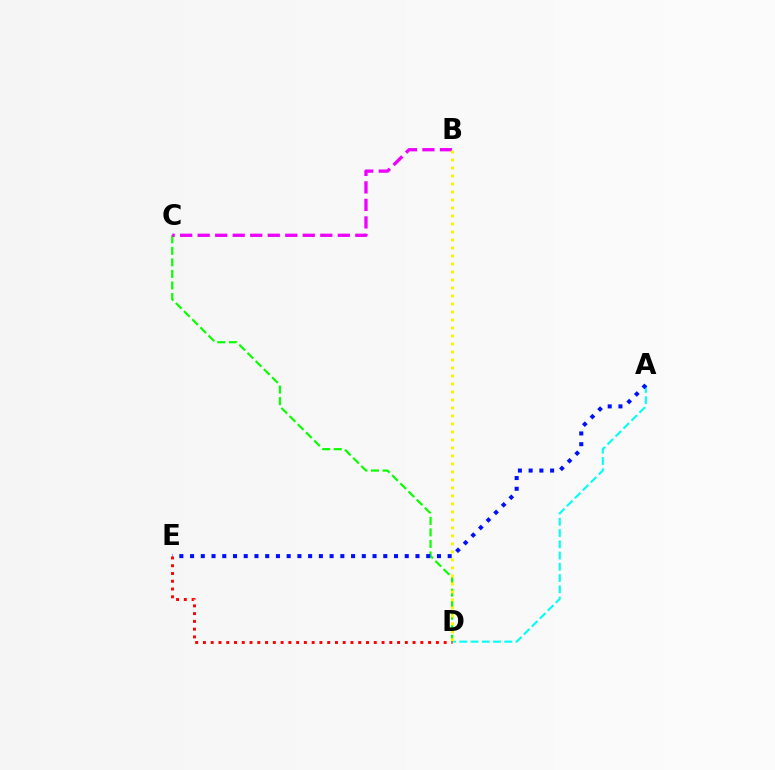{('C', 'D'): [{'color': '#08ff00', 'line_style': 'dashed', 'thickness': 1.57}], ('A', 'D'): [{'color': '#00fff6', 'line_style': 'dashed', 'thickness': 1.53}], ('B', 'C'): [{'color': '#ee00ff', 'line_style': 'dashed', 'thickness': 2.38}], ('A', 'E'): [{'color': '#0010ff', 'line_style': 'dotted', 'thickness': 2.92}], ('B', 'D'): [{'color': '#fcf500', 'line_style': 'dotted', 'thickness': 2.17}], ('D', 'E'): [{'color': '#ff0000', 'line_style': 'dotted', 'thickness': 2.11}]}